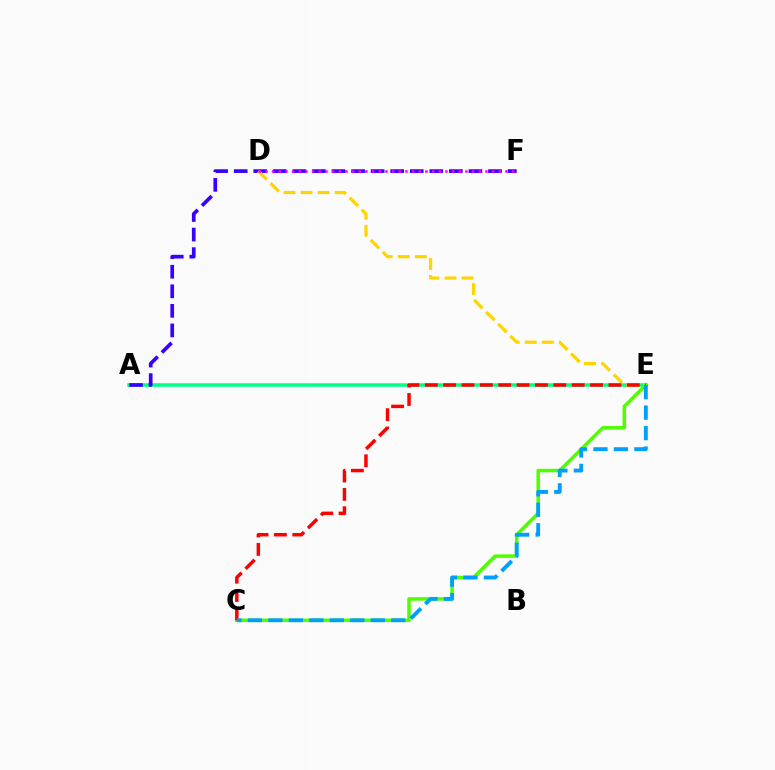{('A', 'E'): [{'color': '#00ff86', 'line_style': 'solid', 'thickness': 2.52}], ('A', 'F'): [{'color': '#3700ff', 'line_style': 'dashed', 'thickness': 2.66}], ('D', 'E'): [{'color': '#ffd500', 'line_style': 'dashed', 'thickness': 2.31}], ('C', 'E'): [{'color': '#4fff00', 'line_style': 'solid', 'thickness': 2.52}, {'color': '#ff0000', 'line_style': 'dashed', 'thickness': 2.49}, {'color': '#009eff', 'line_style': 'dashed', 'thickness': 2.78}], ('D', 'F'): [{'color': '#ff00ed', 'line_style': 'dotted', 'thickness': 1.81}]}